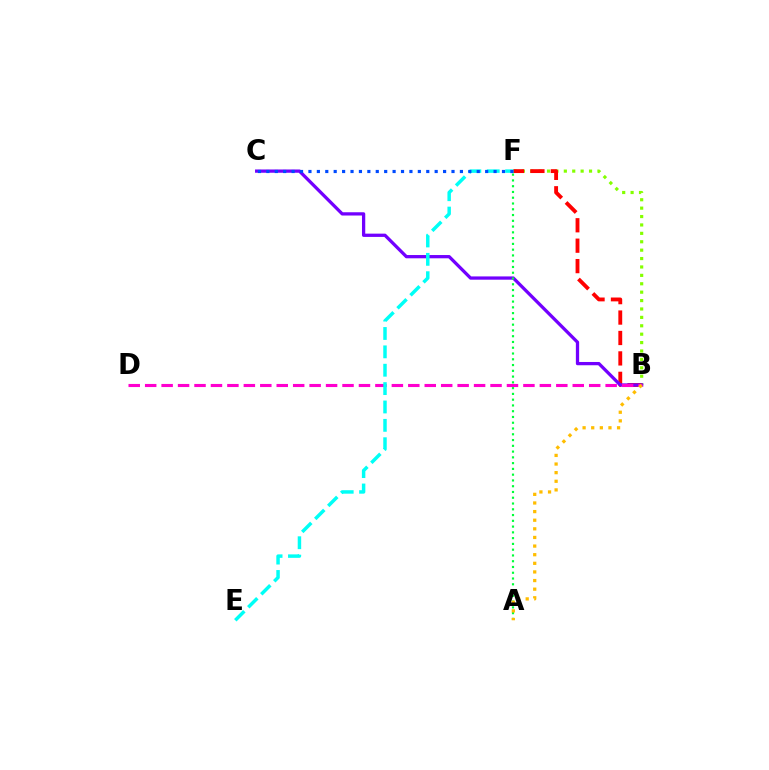{('B', 'F'): [{'color': '#84ff00', 'line_style': 'dotted', 'thickness': 2.28}, {'color': '#ff0000', 'line_style': 'dashed', 'thickness': 2.77}], ('B', 'C'): [{'color': '#7200ff', 'line_style': 'solid', 'thickness': 2.36}], ('B', 'D'): [{'color': '#ff00cf', 'line_style': 'dashed', 'thickness': 2.23}], ('E', 'F'): [{'color': '#00fff6', 'line_style': 'dashed', 'thickness': 2.5}], ('A', 'F'): [{'color': '#00ff39', 'line_style': 'dotted', 'thickness': 1.57}], ('A', 'B'): [{'color': '#ffbd00', 'line_style': 'dotted', 'thickness': 2.34}], ('C', 'F'): [{'color': '#004bff', 'line_style': 'dotted', 'thickness': 2.29}]}